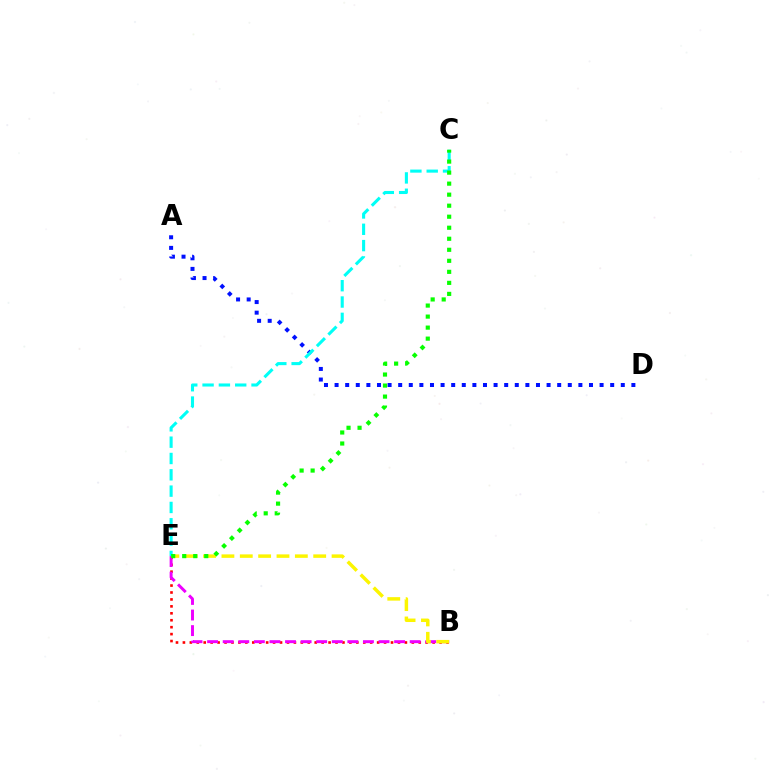{('B', 'E'): [{'color': '#ff0000', 'line_style': 'dotted', 'thickness': 1.88}, {'color': '#ee00ff', 'line_style': 'dashed', 'thickness': 2.12}, {'color': '#fcf500', 'line_style': 'dashed', 'thickness': 2.49}], ('A', 'D'): [{'color': '#0010ff', 'line_style': 'dotted', 'thickness': 2.88}], ('C', 'E'): [{'color': '#00fff6', 'line_style': 'dashed', 'thickness': 2.22}, {'color': '#08ff00', 'line_style': 'dotted', 'thickness': 3.0}]}